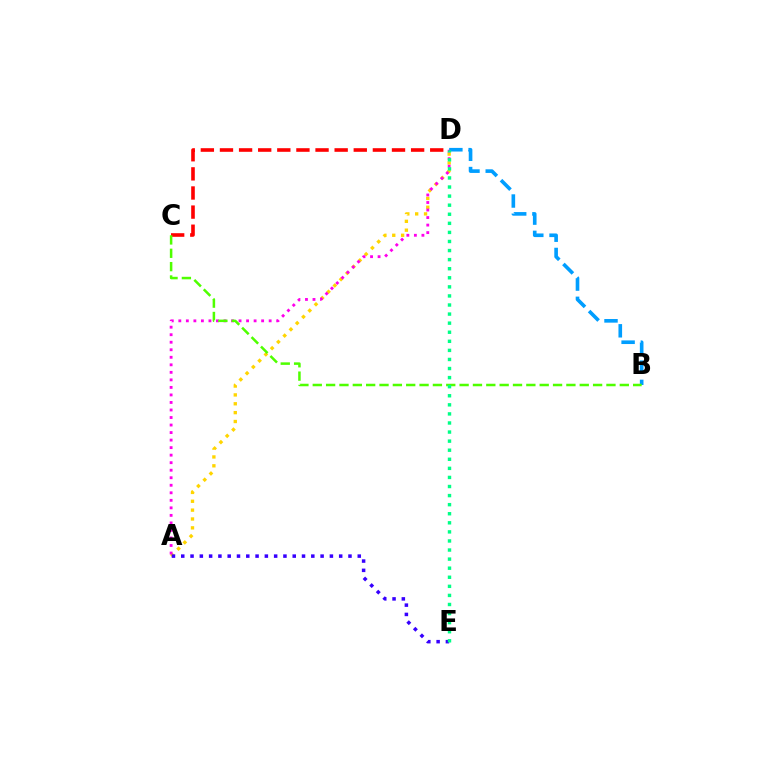{('A', 'D'): [{'color': '#ffd500', 'line_style': 'dotted', 'thickness': 2.41}, {'color': '#ff00ed', 'line_style': 'dotted', 'thickness': 2.05}], ('C', 'D'): [{'color': '#ff0000', 'line_style': 'dashed', 'thickness': 2.6}], ('B', 'D'): [{'color': '#009eff', 'line_style': 'dashed', 'thickness': 2.61}], ('A', 'E'): [{'color': '#3700ff', 'line_style': 'dotted', 'thickness': 2.52}], ('B', 'C'): [{'color': '#4fff00', 'line_style': 'dashed', 'thickness': 1.81}], ('D', 'E'): [{'color': '#00ff86', 'line_style': 'dotted', 'thickness': 2.47}]}